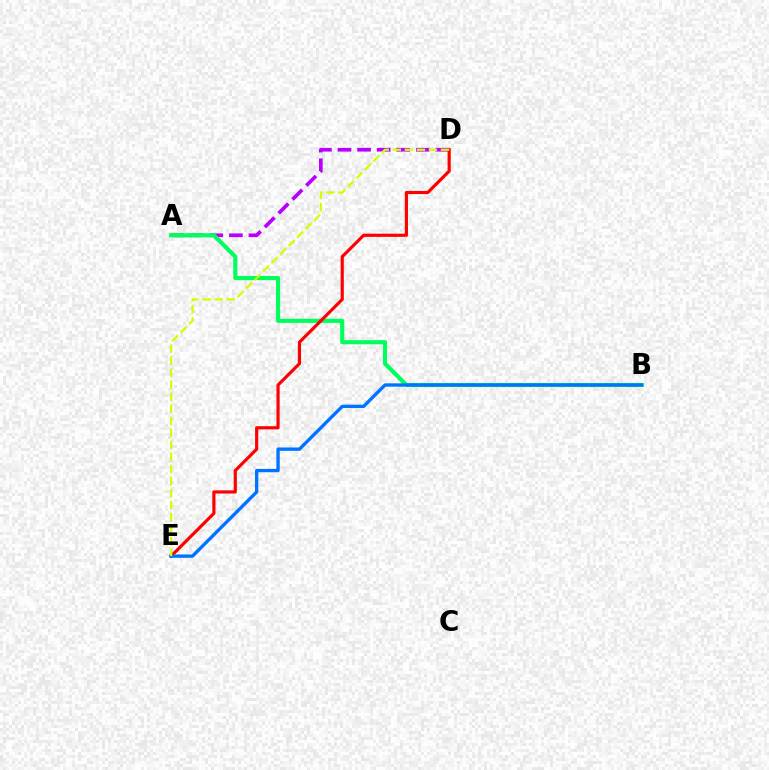{('A', 'D'): [{'color': '#b900ff', 'line_style': 'dashed', 'thickness': 2.66}], ('A', 'B'): [{'color': '#00ff5c', 'line_style': 'solid', 'thickness': 2.97}], ('D', 'E'): [{'color': '#ff0000', 'line_style': 'solid', 'thickness': 2.28}, {'color': '#d1ff00', 'line_style': 'dashed', 'thickness': 1.63}], ('B', 'E'): [{'color': '#0074ff', 'line_style': 'solid', 'thickness': 2.41}]}